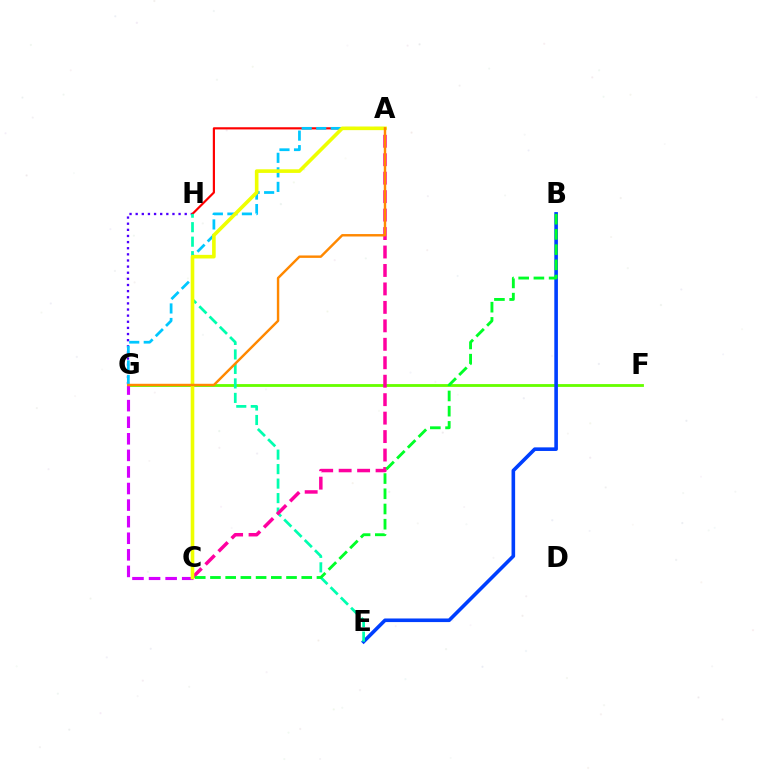{('F', 'G'): [{'color': '#66ff00', 'line_style': 'solid', 'thickness': 2.03}], ('G', 'H'): [{'color': '#4f00ff', 'line_style': 'dotted', 'thickness': 1.67}], ('A', 'H'): [{'color': '#ff0000', 'line_style': 'solid', 'thickness': 1.57}], ('B', 'E'): [{'color': '#003fff', 'line_style': 'solid', 'thickness': 2.59}], ('E', 'H'): [{'color': '#00ffaf', 'line_style': 'dashed', 'thickness': 1.97}], ('A', 'C'): [{'color': '#ff00a0', 'line_style': 'dashed', 'thickness': 2.51}, {'color': '#eeff00', 'line_style': 'solid', 'thickness': 2.6}], ('A', 'G'): [{'color': '#00c7ff', 'line_style': 'dashed', 'thickness': 1.97}, {'color': '#ff8800', 'line_style': 'solid', 'thickness': 1.75}], ('C', 'G'): [{'color': '#d600ff', 'line_style': 'dashed', 'thickness': 2.25}], ('B', 'C'): [{'color': '#00ff27', 'line_style': 'dashed', 'thickness': 2.07}]}